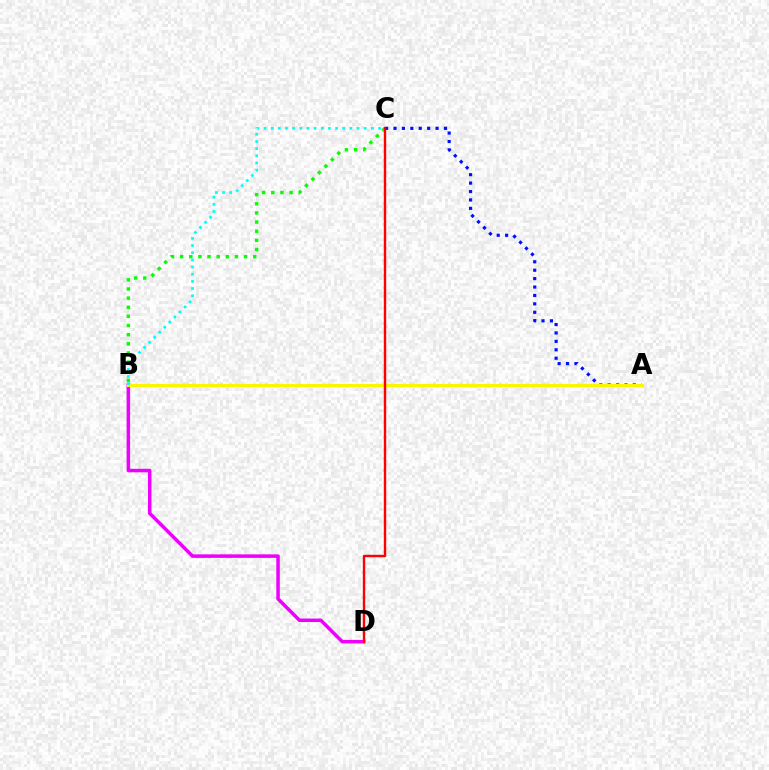{('B', 'D'): [{'color': '#ee00ff', 'line_style': 'solid', 'thickness': 2.53}], ('A', 'C'): [{'color': '#0010ff', 'line_style': 'dotted', 'thickness': 2.29}], ('B', 'C'): [{'color': '#08ff00', 'line_style': 'dotted', 'thickness': 2.48}, {'color': '#00fff6', 'line_style': 'dotted', 'thickness': 1.95}], ('A', 'B'): [{'color': '#fcf500', 'line_style': 'solid', 'thickness': 2.18}], ('C', 'D'): [{'color': '#ff0000', 'line_style': 'solid', 'thickness': 1.73}]}